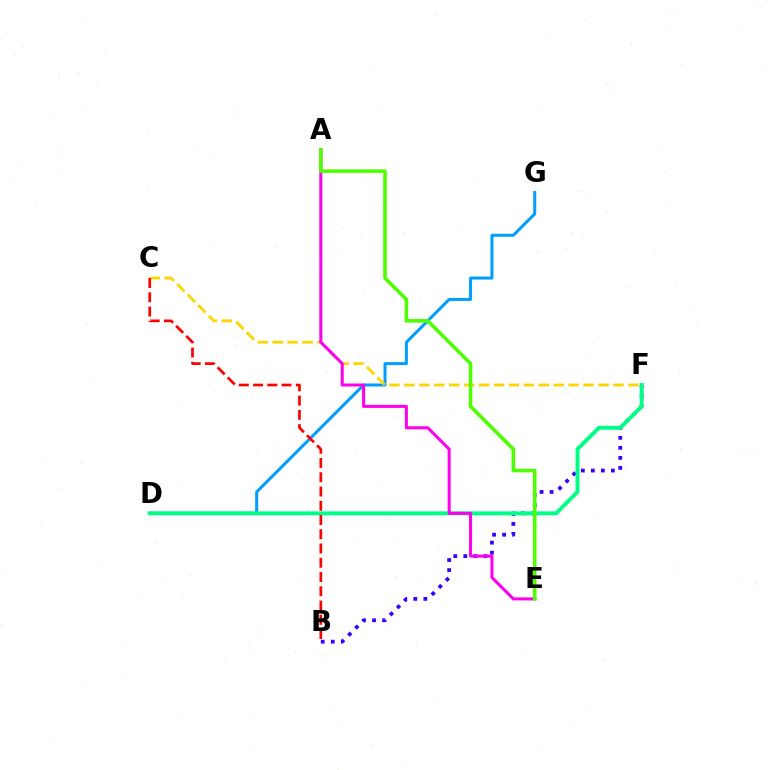{('D', 'G'): [{'color': '#009eff', 'line_style': 'solid', 'thickness': 2.16}], ('B', 'F'): [{'color': '#3700ff', 'line_style': 'dotted', 'thickness': 2.72}], ('C', 'F'): [{'color': '#ffd500', 'line_style': 'dashed', 'thickness': 2.03}], ('D', 'F'): [{'color': '#00ff86', 'line_style': 'solid', 'thickness': 2.83}], ('A', 'E'): [{'color': '#ff00ed', 'line_style': 'solid', 'thickness': 2.19}, {'color': '#4fff00', 'line_style': 'solid', 'thickness': 2.56}], ('B', 'C'): [{'color': '#ff0000', 'line_style': 'dashed', 'thickness': 1.94}]}